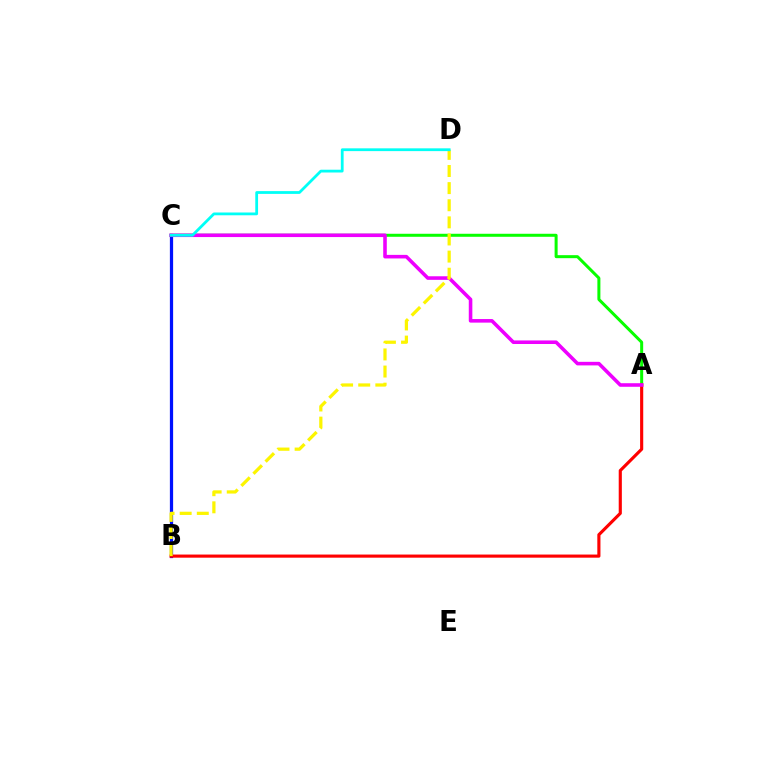{('B', 'C'): [{'color': '#0010ff', 'line_style': 'solid', 'thickness': 2.33}], ('A', 'C'): [{'color': '#08ff00', 'line_style': 'solid', 'thickness': 2.17}, {'color': '#ee00ff', 'line_style': 'solid', 'thickness': 2.57}], ('A', 'B'): [{'color': '#ff0000', 'line_style': 'solid', 'thickness': 2.25}], ('B', 'D'): [{'color': '#fcf500', 'line_style': 'dashed', 'thickness': 2.33}], ('C', 'D'): [{'color': '#00fff6', 'line_style': 'solid', 'thickness': 2.0}]}